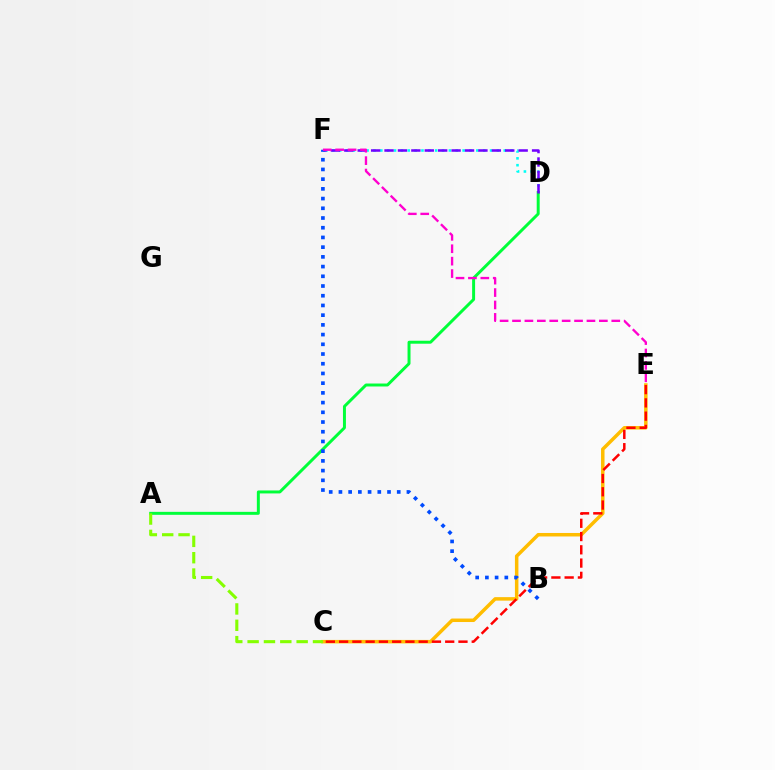{('D', 'F'): [{'color': '#00fff6', 'line_style': 'dotted', 'thickness': 1.86}, {'color': '#7200ff', 'line_style': 'dashed', 'thickness': 1.82}], ('C', 'E'): [{'color': '#ffbd00', 'line_style': 'solid', 'thickness': 2.51}, {'color': '#ff0000', 'line_style': 'dashed', 'thickness': 1.8}], ('A', 'D'): [{'color': '#00ff39', 'line_style': 'solid', 'thickness': 2.13}], ('B', 'F'): [{'color': '#004bff', 'line_style': 'dotted', 'thickness': 2.64}], ('E', 'F'): [{'color': '#ff00cf', 'line_style': 'dashed', 'thickness': 1.69}], ('A', 'C'): [{'color': '#84ff00', 'line_style': 'dashed', 'thickness': 2.22}]}